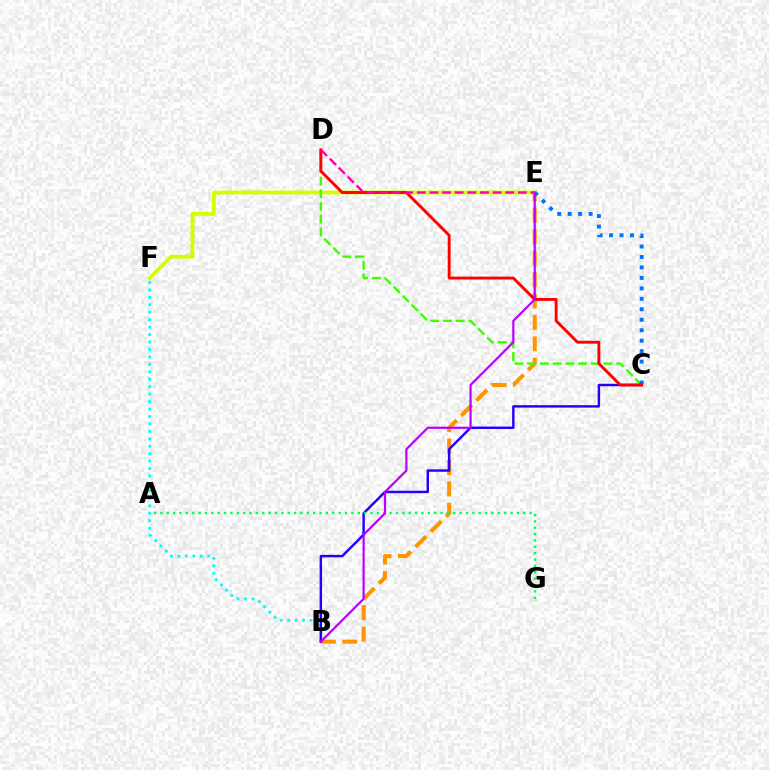{('B', 'F'): [{'color': '#00fff6', 'line_style': 'dotted', 'thickness': 2.02}], ('E', 'F'): [{'color': '#d1ff00', 'line_style': 'solid', 'thickness': 2.76}], ('B', 'E'): [{'color': '#ff9400', 'line_style': 'dashed', 'thickness': 2.91}, {'color': '#b900ff', 'line_style': 'solid', 'thickness': 1.58}], ('C', 'D'): [{'color': '#3dff00', 'line_style': 'dashed', 'thickness': 1.73}, {'color': '#ff0000', 'line_style': 'solid', 'thickness': 2.08}], ('B', 'C'): [{'color': '#2500ff', 'line_style': 'solid', 'thickness': 1.76}], ('C', 'E'): [{'color': '#0074ff', 'line_style': 'dotted', 'thickness': 2.84}], ('A', 'G'): [{'color': '#00ff5c', 'line_style': 'dotted', 'thickness': 1.73}], ('D', 'E'): [{'color': '#ff00ac', 'line_style': 'dashed', 'thickness': 1.72}]}